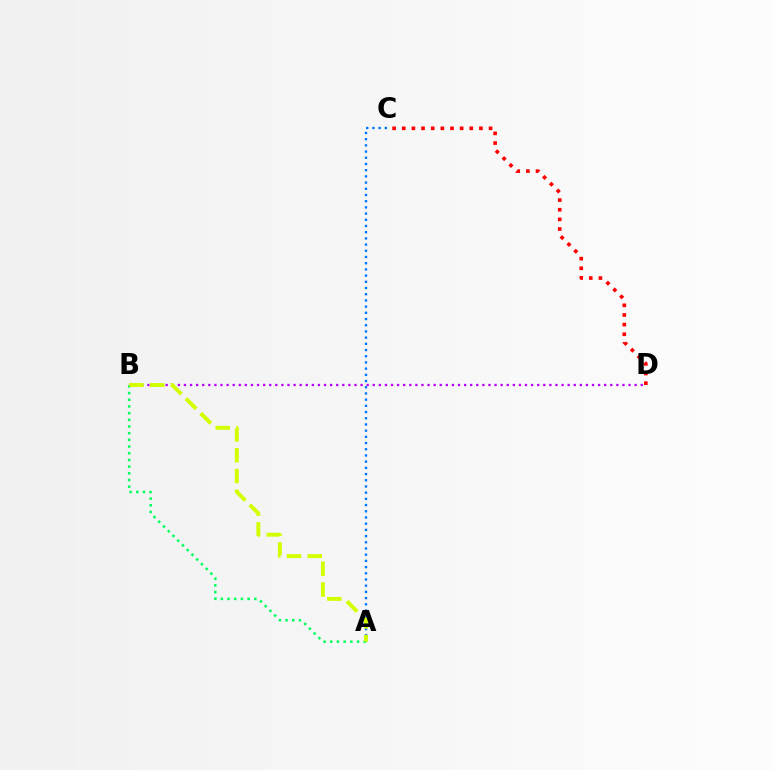{('A', 'C'): [{'color': '#0074ff', 'line_style': 'dotted', 'thickness': 1.68}], ('A', 'B'): [{'color': '#00ff5c', 'line_style': 'dotted', 'thickness': 1.82}, {'color': '#d1ff00', 'line_style': 'dashed', 'thickness': 2.82}], ('B', 'D'): [{'color': '#b900ff', 'line_style': 'dotted', 'thickness': 1.65}], ('C', 'D'): [{'color': '#ff0000', 'line_style': 'dotted', 'thickness': 2.62}]}